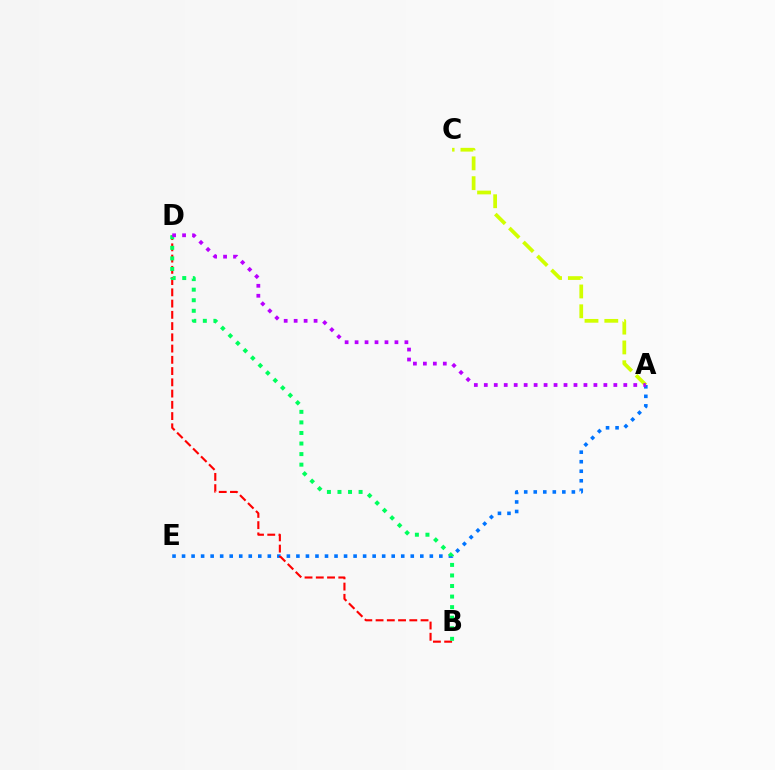{('A', 'E'): [{'color': '#0074ff', 'line_style': 'dotted', 'thickness': 2.59}], ('B', 'D'): [{'color': '#ff0000', 'line_style': 'dashed', 'thickness': 1.53}, {'color': '#00ff5c', 'line_style': 'dotted', 'thickness': 2.87}], ('A', 'C'): [{'color': '#d1ff00', 'line_style': 'dashed', 'thickness': 2.69}], ('A', 'D'): [{'color': '#b900ff', 'line_style': 'dotted', 'thickness': 2.71}]}